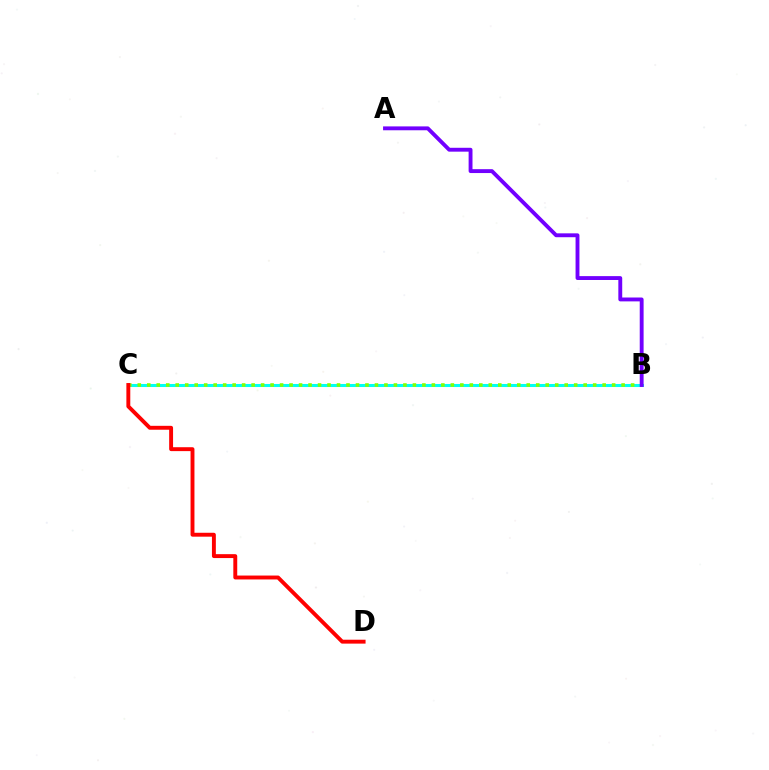{('B', 'C'): [{'color': '#00fff6', 'line_style': 'solid', 'thickness': 2.19}, {'color': '#84ff00', 'line_style': 'dotted', 'thickness': 2.58}], ('C', 'D'): [{'color': '#ff0000', 'line_style': 'solid', 'thickness': 2.81}], ('A', 'B'): [{'color': '#7200ff', 'line_style': 'solid', 'thickness': 2.79}]}